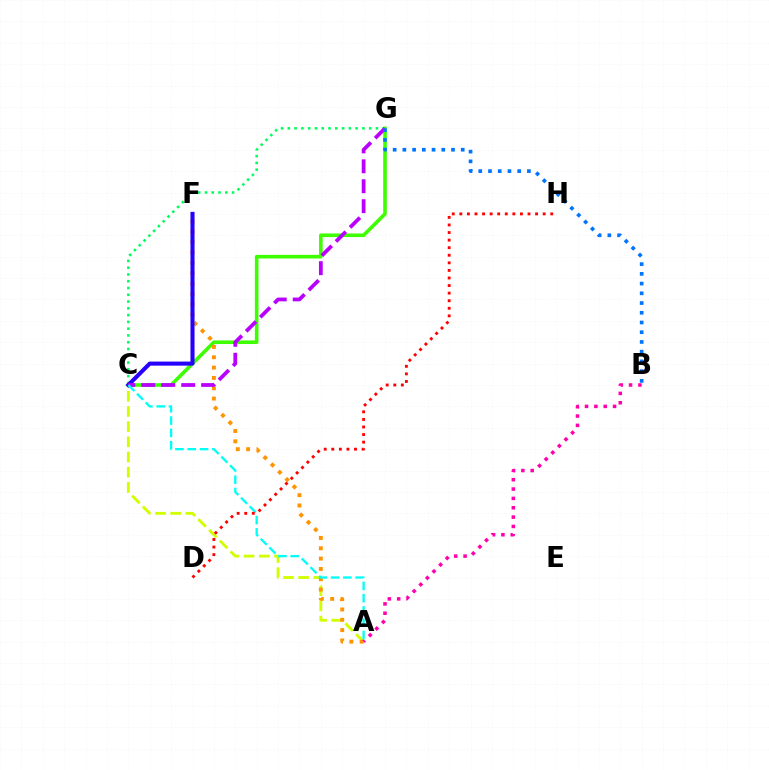{('A', 'C'): [{'color': '#d1ff00', 'line_style': 'dashed', 'thickness': 2.06}, {'color': '#00fff6', 'line_style': 'dashed', 'thickness': 1.67}], ('C', 'G'): [{'color': '#00ff5c', 'line_style': 'dotted', 'thickness': 1.84}, {'color': '#3dff00', 'line_style': 'solid', 'thickness': 2.59}, {'color': '#b900ff', 'line_style': 'dashed', 'thickness': 2.71}], ('A', 'F'): [{'color': '#ff9400', 'line_style': 'dotted', 'thickness': 2.81}], ('C', 'F'): [{'color': '#2500ff', 'line_style': 'solid', 'thickness': 2.93}], ('A', 'B'): [{'color': '#ff00ac', 'line_style': 'dotted', 'thickness': 2.54}], ('D', 'H'): [{'color': '#ff0000', 'line_style': 'dotted', 'thickness': 2.06}], ('B', 'G'): [{'color': '#0074ff', 'line_style': 'dotted', 'thickness': 2.64}]}